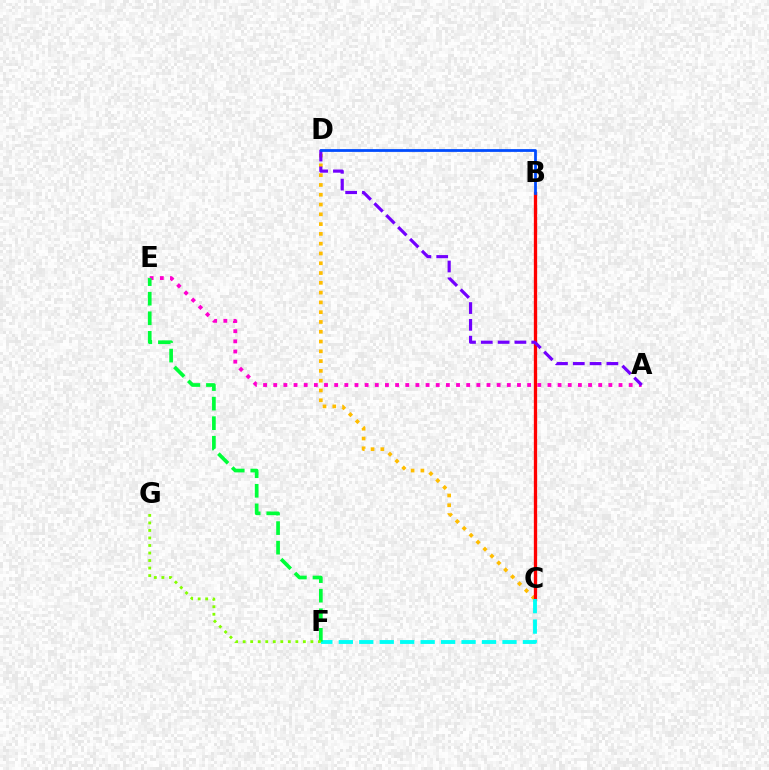{('A', 'E'): [{'color': '#ff00cf', 'line_style': 'dotted', 'thickness': 2.76}], ('C', 'D'): [{'color': '#ffbd00', 'line_style': 'dotted', 'thickness': 2.66}], ('B', 'C'): [{'color': '#ff0000', 'line_style': 'solid', 'thickness': 2.38}], ('C', 'F'): [{'color': '#00fff6', 'line_style': 'dashed', 'thickness': 2.78}], ('E', 'F'): [{'color': '#00ff39', 'line_style': 'dashed', 'thickness': 2.66}], ('A', 'D'): [{'color': '#7200ff', 'line_style': 'dashed', 'thickness': 2.28}], ('B', 'D'): [{'color': '#004bff', 'line_style': 'solid', 'thickness': 2.0}], ('F', 'G'): [{'color': '#84ff00', 'line_style': 'dotted', 'thickness': 2.04}]}